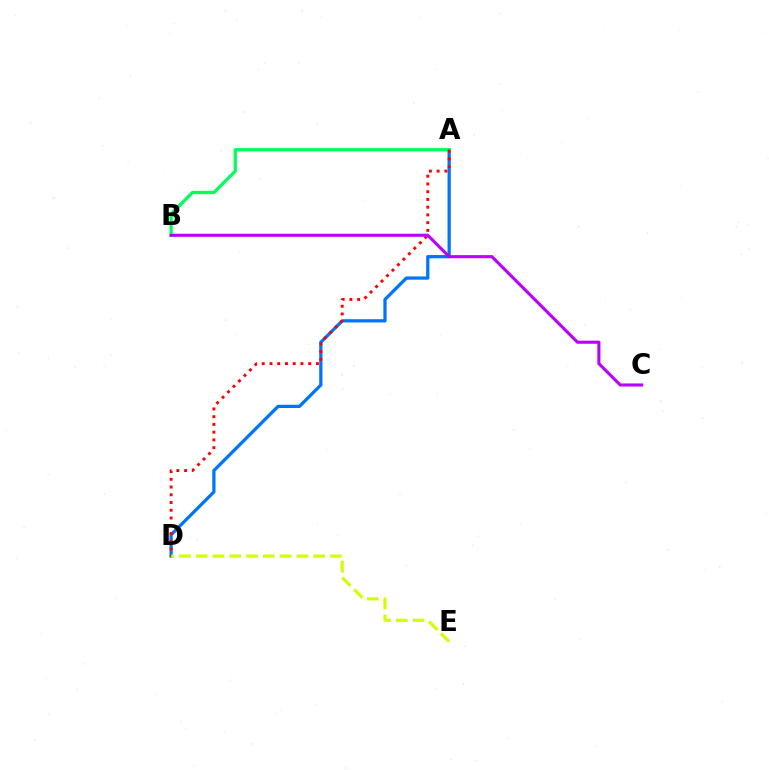{('A', 'D'): [{'color': '#0074ff', 'line_style': 'solid', 'thickness': 2.34}, {'color': '#ff0000', 'line_style': 'dotted', 'thickness': 2.1}], ('A', 'B'): [{'color': '#00ff5c', 'line_style': 'solid', 'thickness': 2.35}], ('D', 'E'): [{'color': '#d1ff00', 'line_style': 'dashed', 'thickness': 2.28}], ('B', 'C'): [{'color': '#b900ff', 'line_style': 'solid', 'thickness': 2.22}]}